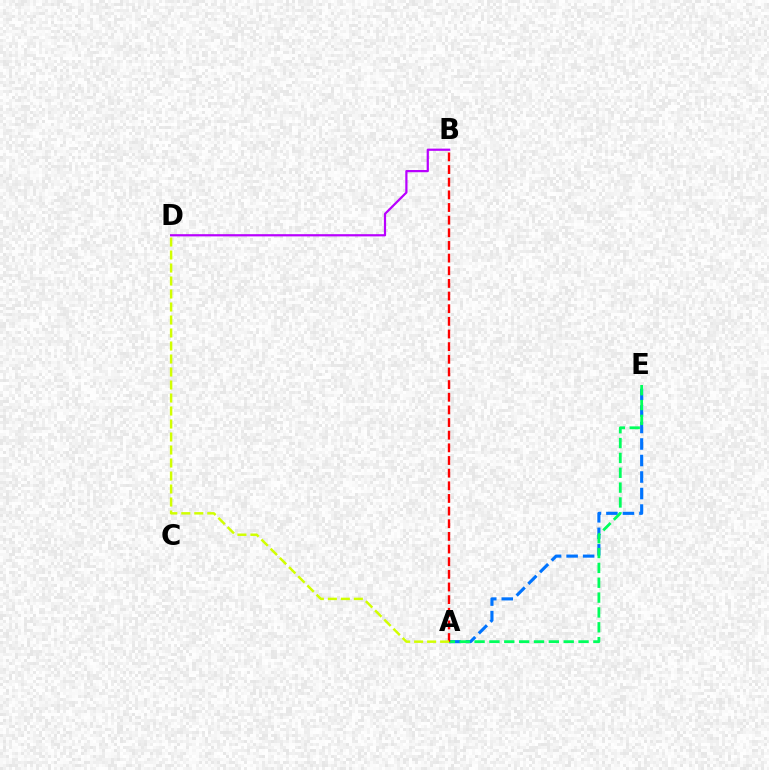{('A', 'E'): [{'color': '#0074ff', 'line_style': 'dashed', 'thickness': 2.24}, {'color': '#00ff5c', 'line_style': 'dashed', 'thickness': 2.02}], ('A', 'B'): [{'color': '#ff0000', 'line_style': 'dashed', 'thickness': 1.72}], ('A', 'D'): [{'color': '#d1ff00', 'line_style': 'dashed', 'thickness': 1.77}], ('B', 'D'): [{'color': '#b900ff', 'line_style': 'solid', 'thickness': 1.59}]}